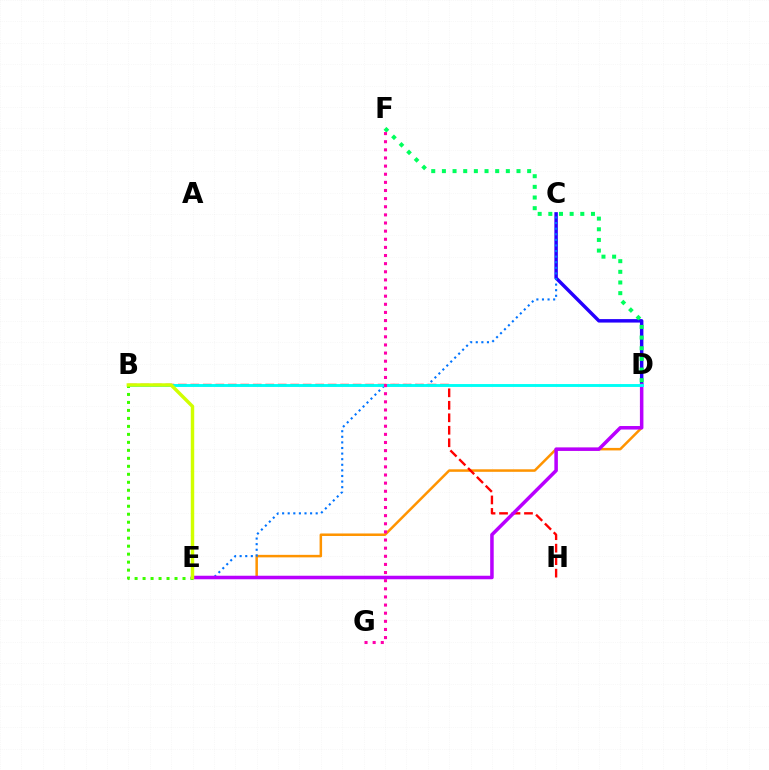{('C', 'D'): [{'color': '#2500ff', 'line_style': 'solid', 'thickness': 2.49}], ('D', 'E'): [{'color': '#ff9400', 'line_style': 'solid', 'thickness': 1.81}, {'color': '#b900ff', 'line_style': 'solid', 'thickness': 2.53}], ('C', 'E'): [{'color': '#0074ff', 'line_style': 'dotted', 'thickness': 1.52}], ('B', 'H'): [{'color': '#ff0000', 'line_style': 'dashed', 'thickness': 1.7}], ('D', 'F'): [{'color': '#00ff5c', 'line_style': 'dotted', 'thickness': 2.9}], ('B', 'D'): [{'color': '#00fff6', 'line_style': 'solid', 'thickness': 2.09}], ('F', 'G'): [{'color': '#ff00ac', 'line_style': 'dotted', 'thickness': 2.21}], ('B', 'E'): [{'color': '#3dff00', 'line_style': 'dotted', 'thickness': 2.17}, {'color': '#d1ff00', 'line_style': 'solid', 'thickness': 2.48}]}